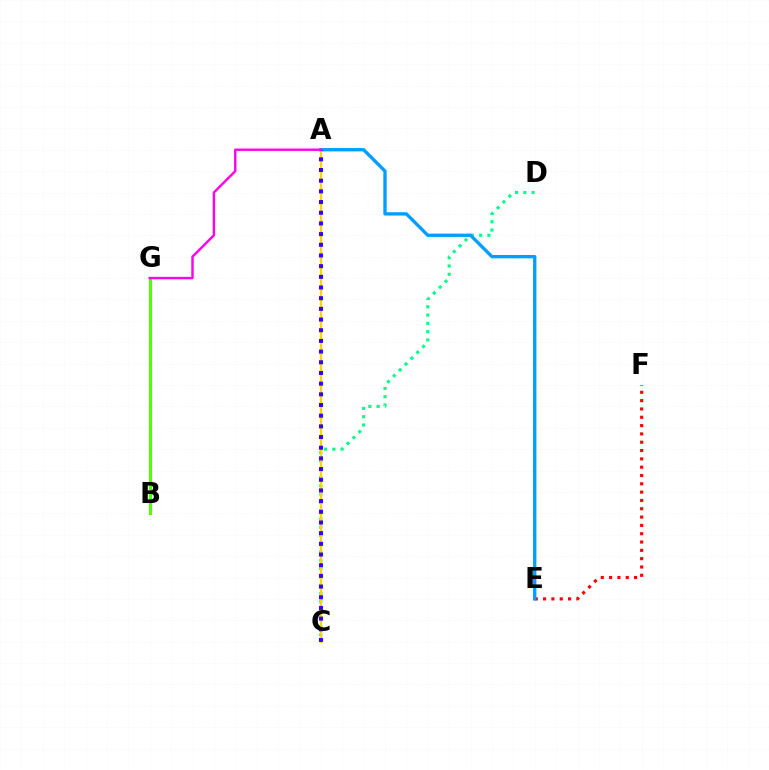{('C', 'D'): [{'color': '#00ff86', 'line_style': 'dotted', 'thickness': 2.25}], ('A', 'C'): [{'color': '#ffd500', 'line_style': 'solid', 'thickness': 1.65}, {'color': '#3700ff', 'line_style': 'dotted', 'thickness': 2.9}], ('B', 'G'): [{'color': '#4fff00', 'line_style': 'solid', 'thickness': 2.2}], ('E', 'F'): [{'color': '#ff0000', 'line_style': 'dotted', 'thickness': 2.26}], ('A', 'E'): [{'color': '#009eff', 'line_style': 'solid', 'thickness': 2.39}], ('A', 'G'): [{'color': '#ff00ed', 'line_style': 'solid', 'thickness': 1.75}]}